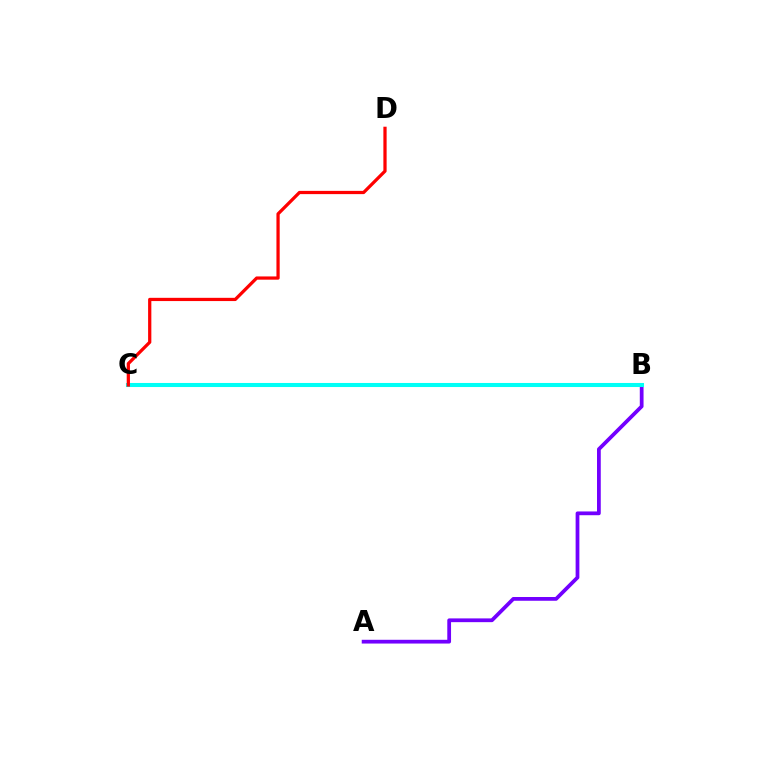{('A', 'B'): [{'color': '#7200ff', 'line_style': 'solid', 'thickness': 2.7}], ('B', 'C'): [{'color': '#84ff00', 'line_style': 'solid', 'thickness': 2.06}, {'color': '#00fff6', 'line_style': 'solid', 'thickness': 2.92}], ('C', 'D'): [{'color': '#ff0000', 'line_style': 'solid', 'thickness': 2.33}]}